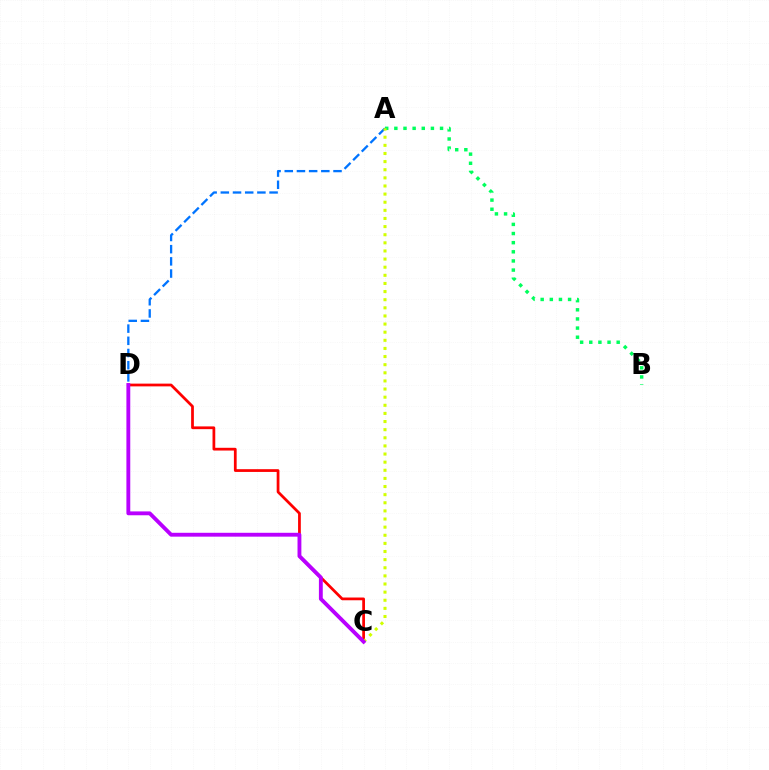{('C', 'D'): [{'color': '#ff0000', 'line_style': 'solid', 'thickness': 1.98}, {'color': '#b900ff', 'line_style': 'solid', 'thickness': 2.78}], ('A', 'D'): [{'color': '#0074ff', 'line_style': 'dashed', 'thickness': 1.66}], ('A', 'B'): [{'color': '#00ff5c', 'line_style': 'dotted', 'thickness': 2.48}], ('A', 'C'): [{'color': '#d1ff00', 'line_style': 'dotted', 'thickness': 2.21}]}